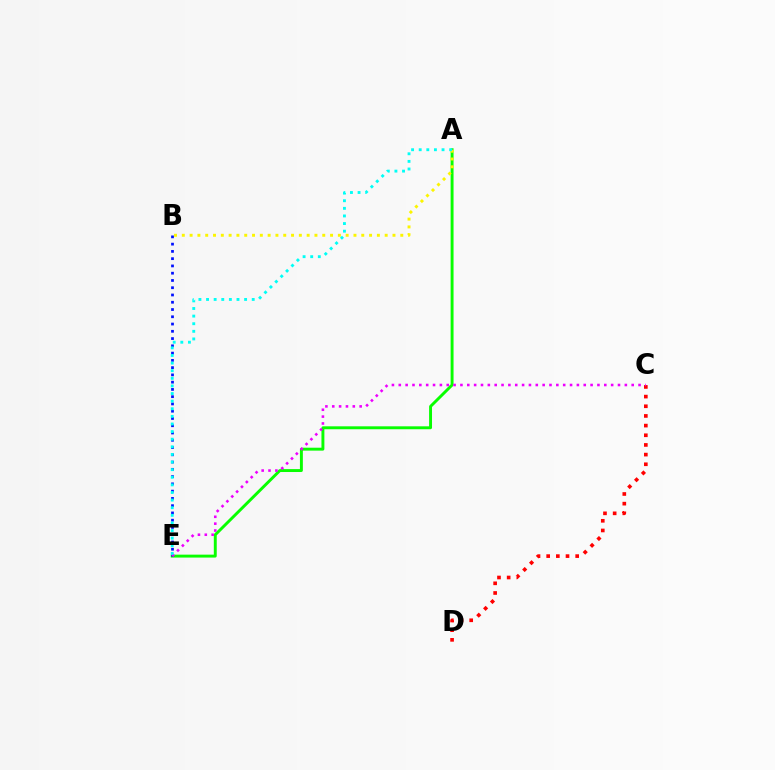{('A', 'E'): [{'color': '#08ff00', 'line_style': 'solid', 'thickness': 2.1}, {'color': '#00fff6', 'line_style': 'dotted', 'thickness': 2.07}], ('C', 'D'): [{'color': '#ff0000', 'line_style': 'dotted', 'thickness': 2.63}], ('A', 'B'): [{'color': '#fcf500', 'line_style': 'dotted', 'thickness': 2.12}], ('B', 'E'): [{'color': '#0010ff', 'line_style': 'dotted', 'thickness': 1.97}], ('C', 'E'): [{'color': '#ee00ff', 'line_style': 'dotted', 'thickness': 1.86}]}